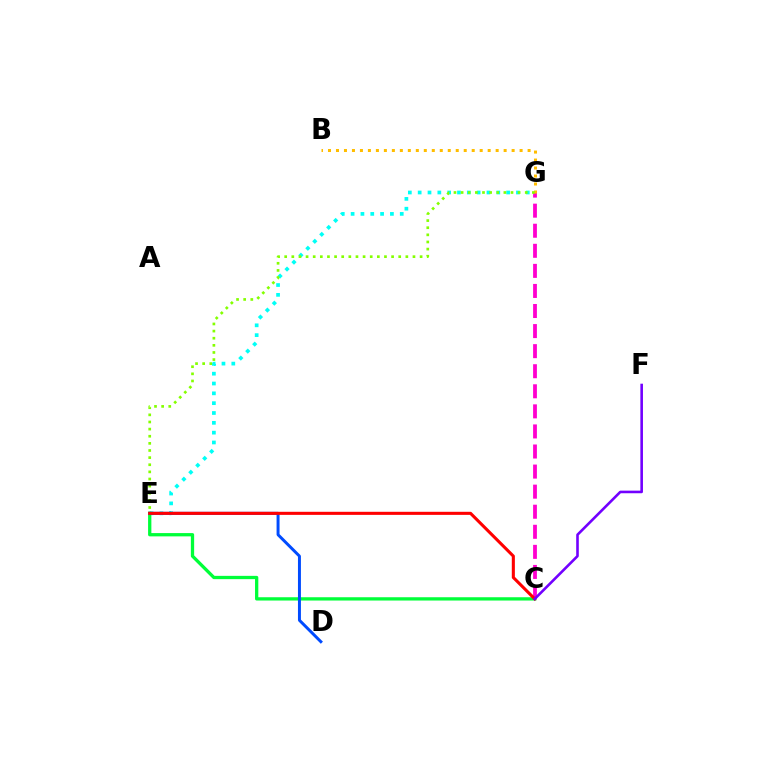{('C', 'G'): [{'color': '#ff00cf', 'line_style': 'dashed', 'thickness': 2.73}], ('E', 'G'): [{'color': '#00fff6', 'line_style': 'dotted', 'thickness': 2.67}, {'color': '#84ff00', 'line_style': 'dotted', 'thickness': 1.94}], ('B', 'G'): [{'color': '#ffbd00', 'line_style': 'dotted', 'thickness': 2.17}], ('C', 'E'): [{'color': '#00ff39', 'line_style': 'solid', 'thickness': 2.37}, {'color': '#ff0000', 'line_style': 'solid', 'thickness': 2.21}], ('D', 'E'): [{'color': '#004bff', 'line_style': 'solid', 'thickness': 2.13}], ('C', 'F'): [{'color': '#7200ff', 'line_style': 'solid', 'thickness': 1.87}]}